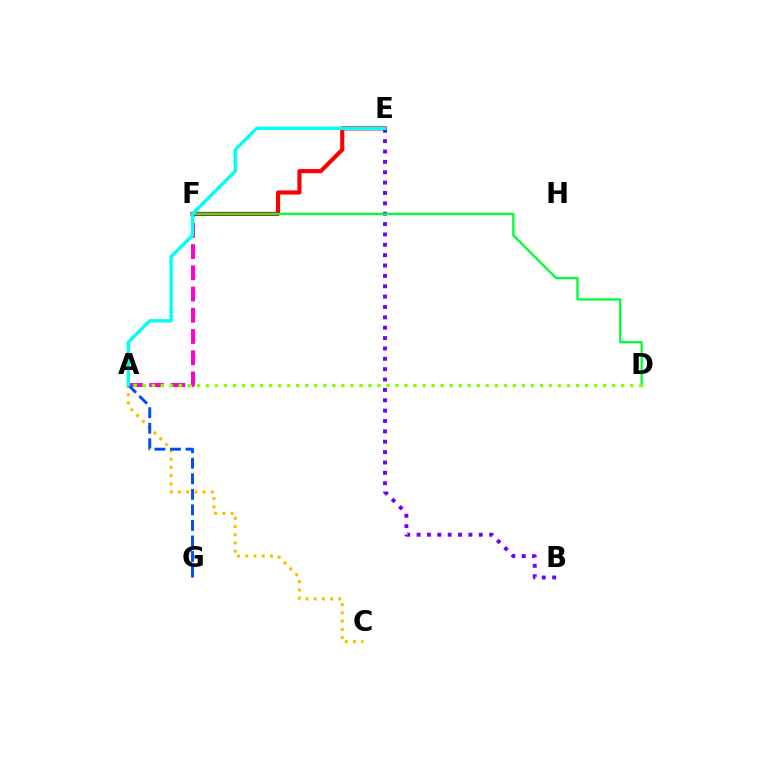{('A', 'F'): [{'color': '#ff00cf', 'line_style': 'dashed', 'thickness': 2.88}], ('E', 'F'): [{'color': '#ff0000', 'line_style': 'solid', 'thickness': 2.98}], ('A', 'C'): [{'color': '#ffbd00', 'line_style': 'dotted', 'thickness': 2.23}], ('B', 'E'): [{'color': '#7200ff', 'line_style': 'dotted', 'thickness': 2.82}], ('D', 'F'): [{'color': '#00ff39', 'line_style': 'solid', 'thickness': 1.68}], ('A', 'D'): [{'color': '#84ff00', 'line_style': 'dotted', 'thickness': 2.45}], ('A', 'G'): [{'color': '#004bff', 'line_style': 'dashed', 'thickness': 2.11}], ('A', 'E'): [{'color': '#00fff6', 'line_style': 'solid', 'thickness': 2.42}]}